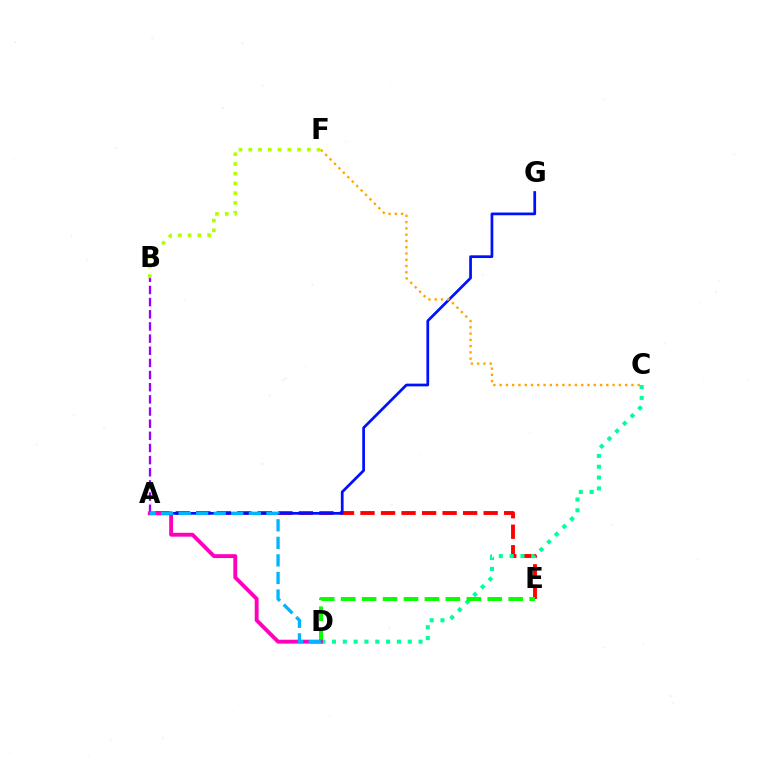{('A', 'E'): [{'color': '#ff0000', 'line_style': 'dashed', 'thickness': 2.79}], ('A', 'G'): [{'color': '#0010ff', 'line_style': 'solid', 'thickness': 1.96}], ('C', 'F'): [{'color': '#ffa500', 'line_style': 'dotted', 'thickness': 1.7}], ('A', 'B'): [{'color': '#9b00ff', 'line_style': 'dashed', 'thickness': 1.65}], ('C', 'D'): [{'color': '#00ff9d', 'line_style': 'dotted', 'thickness': 2.94}], ('B', 'F'): [{'color': '#b3ff00', 'line_style': 'dotted', 'thickness': 2.65}], ('D', 'E'): [{'color': '#08ff00', 'line_style': 'dashed', 'thickness': 2.85}], ('A', 'D'): [{'color': '#ff00bd', 'line_style': 'solid', 'thickness': 2.79}, {'color': '#00b5ff', 'line_style': 'dashed', 'thickness': 2.39}]}